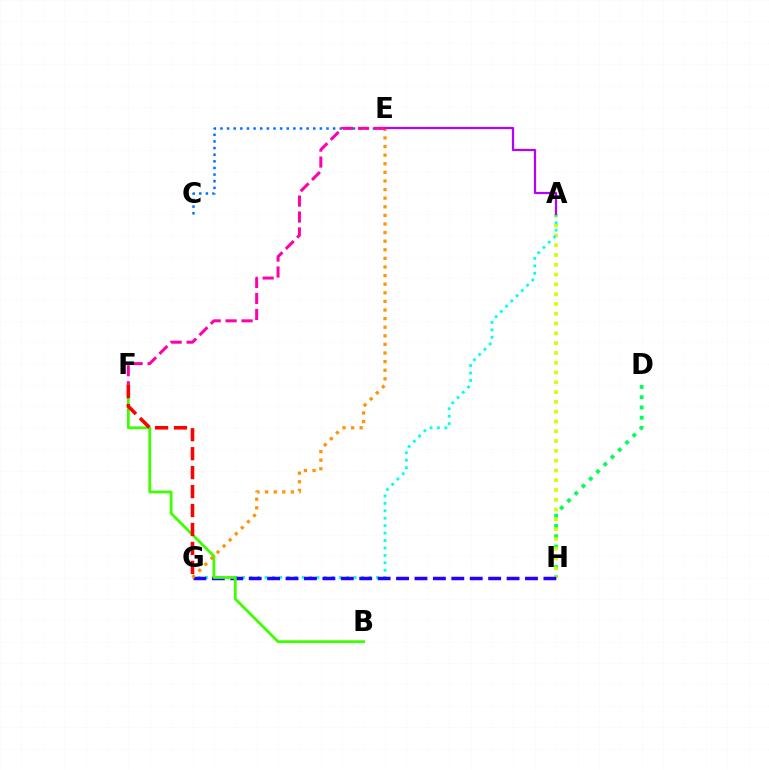{('D', 'H'): [{'color': '#00ff5c', 'line_style': 'dotted', 'thickness': 2.79}], ('A', 'H'): [{'color': '#d1ff00', 'line_style': 'dotted', 'thickness': 2.66}], ('A', 'G'): [{'color': '#00fff6', 'line_style': 'dotted', 'thickness': 2.02}], ('G', 'H'): [{'color': '#2500ff', 'line_style': 'dashed', 'thickness': 2.5}], ('B', 'F'): [{'color': '#3dff00', 'line_style': 'solid', 'thickness': 2.0}], ('C', 'E'): [{'color': '#0074ff', 'line_style': 'dotted', 'thickness': 1.8}], ('E', 'G'): [{'color': '#ff9400', 'line_style': 'dotted', 'thickness': 2.34}], ('A', 'E'): [{'color': '#b900ff', 'line_style': 'solid', 'thickness': 1.61}], ('F', 'G'): [{'color': '#ff0000', 'line_style': 'dashed', 'thickness': 2.57}], ('E', 'F'): [{'color': '#ff00ac', 'line_style': 'dashed', 'thickness': 2.17}]}